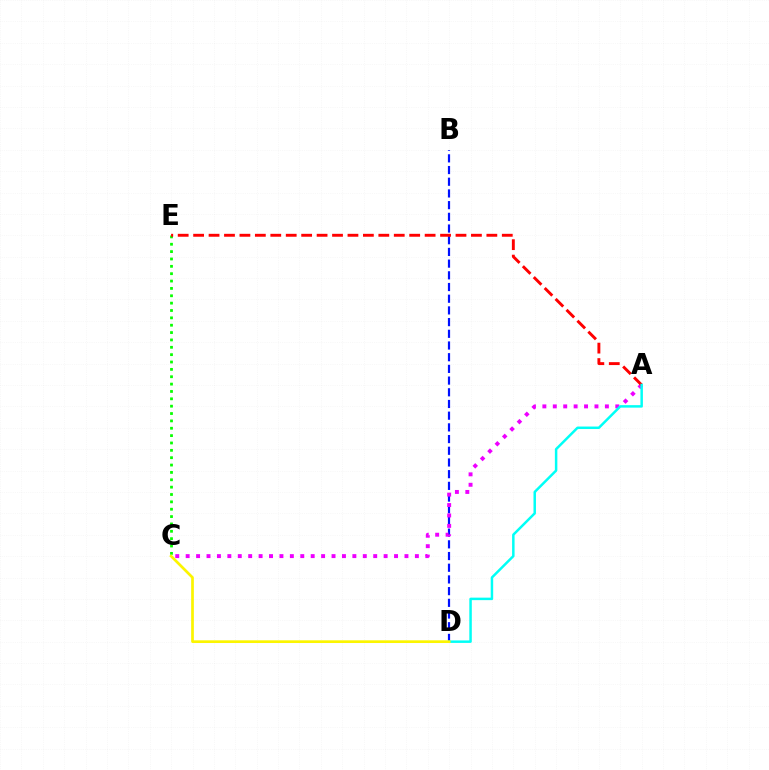{('C', 'E'): [{'color': '#08ff00', 'line_style': 'dotted', 'thickness': 2.0}], ('B', 'D'): [{'color': '#0010ff', 'line_style': 'dashed', 'thickness': 1.59}], ('A', 'C'): [{'color': '#ee00ff', 'line_style': 'dotted', 'thickness': 2.83}], ('A', 'E'): [{'color': '#ff0000', 'line_style': 'dashed', 'thickness': 2.1}], ('A', 'D'): [{'color': '#00fff6', 'line_style': 'solid', 'thickness': 1.79}], ('C', 'D'): [{'color': '#fcf500', 'line_style': 'solid', 'thickness': 1.95}]}